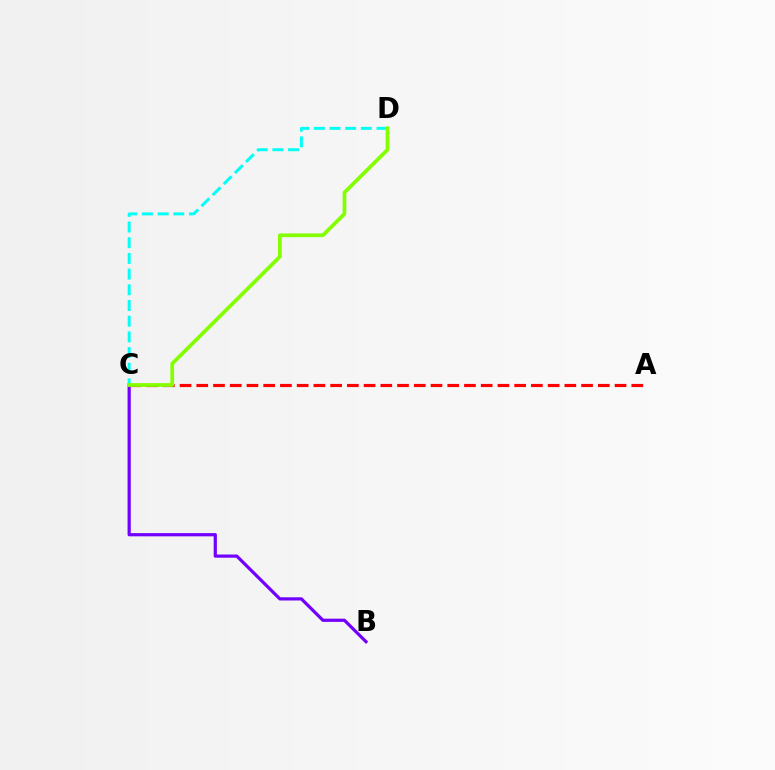{('A', 'C'): [{'color': '#ff0000', 'line_style': 'dashed', 'thickness': 2.27}], ('B', 'C'): [{'color': '#7200ff', 'line_style': 'solid', 'thickness': 2.3}], ('C', 'D'): [{'color': '#00fff6', 'line_style': 'dashed', 'thickness': 2.13}, {'color': '#84ff00', 'line_style': 'solid', 'thickness': 2.69}]}